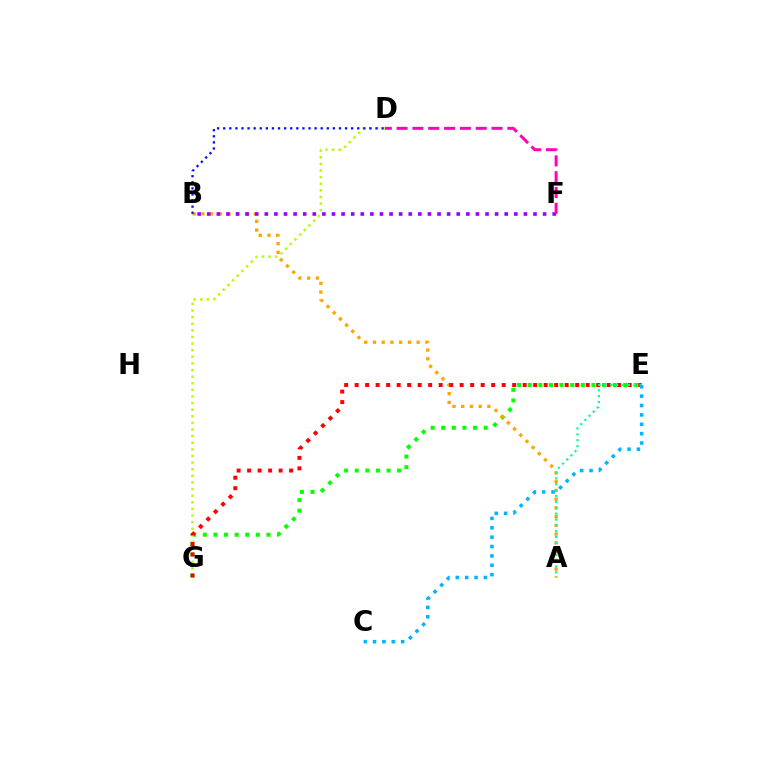{('E', 'G'): [{'color': '#08ff00', 'line_style': 'dotted', 'thickness': 2.88}, {'color': '#ff0000', 'line_style': 'dotted', 'thickness': 2.85}], ('A', 'B'): [{'color': '#ffa500', 'line_style': 'dotted', 'thickness': 2.38}], ('D', 'G'): [{'color': '#b3ff00', 'line_style': 'dotted', 'thickness': 1.8}], ('B', 'F'): [{'color': '#9b00ff', 'line_style': 'dotted', 'thickness': 2.61}], ('B', 'D'): [{'color': '#0010ff', 'line_style': 'dotted', 'thickness': 1.66}], ('A', 'E'): [{'color': '#00ff9d', 'line_style': 'dotted', 'thickness': 1.6}], ('D', 'F'): [{'color': '#ff00bd', 'line_style': 'dashed', 'thickness': 2.15}], ('C', 'E'): [{'color': '#00b5ff', 'line_style': 'dotted', 'thickness': 2.55}]}